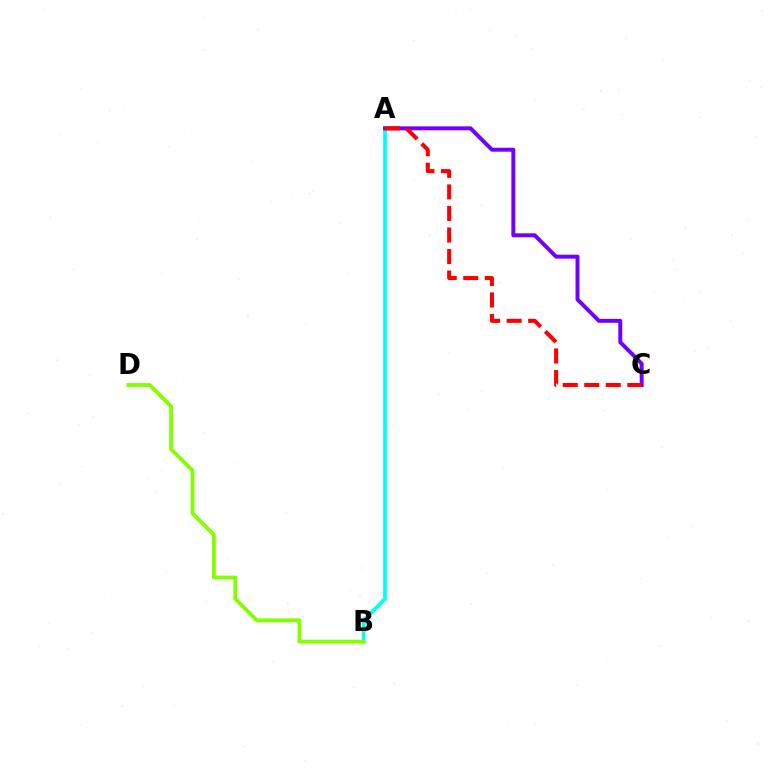{('A', 'B'): [{'color': '#00fff6', 'line_style': 'solid', 'thickness': 2.67}], ('B', 'D'): [{'color': '#84ff00', 'line_style': 'solid', 'thickness': 2.75}], ('A', 'C'): [{'color': '#7200ff', 'line_style': 'solid', 'thickness': 2.85}, {'color': '#ff0000', 'line_style': 'dashed', 'thickness': 2.93}]}